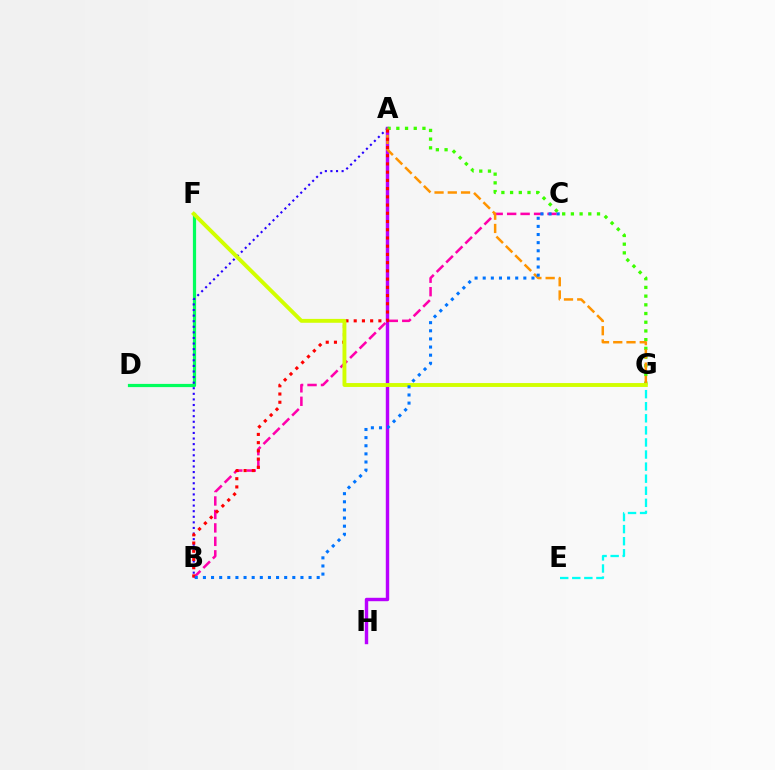{('A', 'H'): [{'color': '#b900ff', 'line_style': 'solid', 'thickness': 2.46}], ('D', 'F'): [{'color': '#00ff5c', 'line_style': 'solid', 'thickness': 2.31}], ('A', 'G'): [{'color': '#3dff00', 'line_style': 'dotted', 'thickness': 2.36}, {'color': '#ff9400', 'line_style': 'dashed', 'thickness': 1.8}], ('E', 'G'): [{'color': '#00fff6', 'line_style': 'dashed', 'thickness': 1.64}], ('A', 'B'): [{'color': '#2500ff', 'line_style': 'dotted', 'thickness': 1.52}, {'color': '#ff0000', 'line_style': 'dotted', 'thickness': 2.24}], ('B', 'C'): [{'color': '#ff00ac', 'line_style': 'dashed', 'thickness': 1.83}, {'color': '#0074ff', 'line_style': 'dotted', 'thickness': 2.21}], ('F', 'G'): [{'color': '#d1ff00', 'line_style': 'solid', 'thickness': 2.8}]}